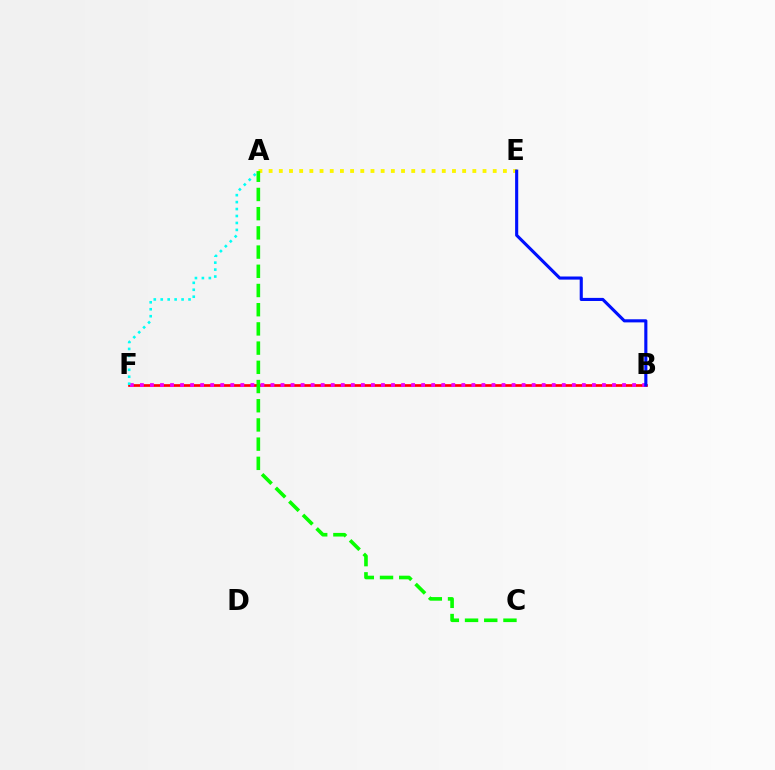{('B', 'F'): [{'color': '#ff0000', 'line_style': 'solid', 'thickness': 1.93}, {'color': '#ee00ff', 'line_style': 'dotted', 'thickness': 2.73}], ('A', 'E'): [{'color': '#fcf500', 'line_style': 'dotted', 'thickness': 2.77}], ('A', 'F'): [{'color': '#00fff6', 'line_style': 'dotted', 'thickness': 1.89}], ('A', 'C'): [{'color': '#08ff00', 'line_style': 'dashed', 'thickness': 2.61}], ('B', 'E'): [{'color': '#0010ff', 'line_style': 'solid', 'thickness': 2.24}]}